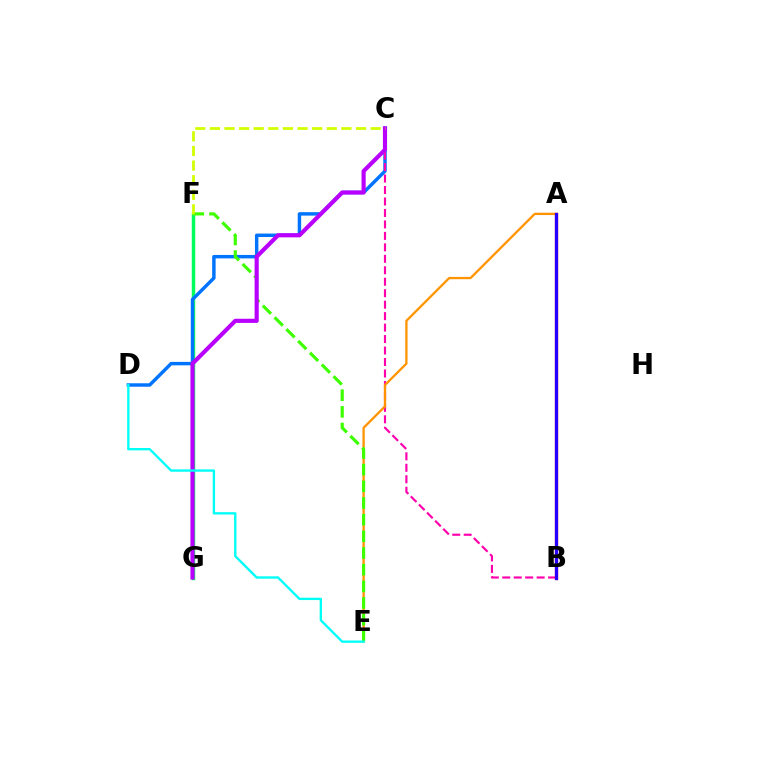{('F', 'G'): [{'color': '#00ff5c', 'line_style': 'solid', 'thickness': 2.48}], ('C', 'D'): [{'color': '#0074ff', 'line_style': 'solid', 'thickness': 2.48}], ('B', 'C'): [{'color': '#ff00ac', 'line_style': 'dashed', 'thickness': 1.56}], ('A', 'E'): [{'color': '#ff9400', 'line_style': 'solid', 'thickness': 1.65}], ('E', 'F'): [{'color': '#3dff00', 'line_style': 'dashed', 'thickness': 2.26}], ('A', 'B'): [{'color': '#ff0000', 'line_style': 'solid', 'thickness': 2.34}, {'color': '#2500ff', 'line_style': 'solid', 'thickness': 2.3}], ('C', 'G'): [{'color': '#b900ff', 'line_style': 'solid', 'thickness': 2.99}], ('C', 'F'): [{'color': '#d1ff00', 'line_style': 'dashed', 'thickness': 1.99}], ('D', 'E'): [{'color': '#00fff6', 'line_style': 'solid', 'thickness': 1.69}]}